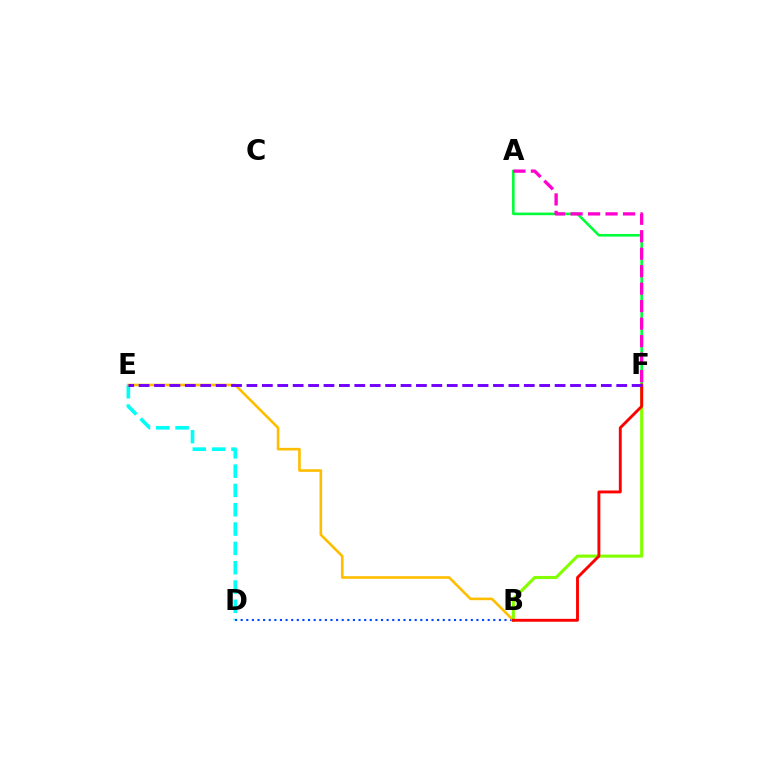{('D', 'E'): [{'color': '#00fff6', 'line_style': 'dashed', 'thickness': 2.62}], ('A', 'F'): [{'color': '#00ff39', 'line_style': 'solid', 'thickness': 1.87}, {'color': '#ff00cf', 'line_style': 'dashed', 'thickness': 2.37}], ('B', 'D'): [{'color': '#004bff', 'line_style': 'dotted', 'thickness': 1.53}], ('B', 'E'): [{'color': '#ffbd00', 'line_style': 'solid', 'thickness': 1.88}], ('B', 'F'): [{'color': '#84ff00', 'line_style': 'solid', 'thickness': 2.25}, {'color': '#ff0000', 'line_style': 'solid', 'thickness': 2.08}], ('E', 'F'): [{'color': '#7200ff', 'line_style': 'dashed', 'thickness': 2.09}]}